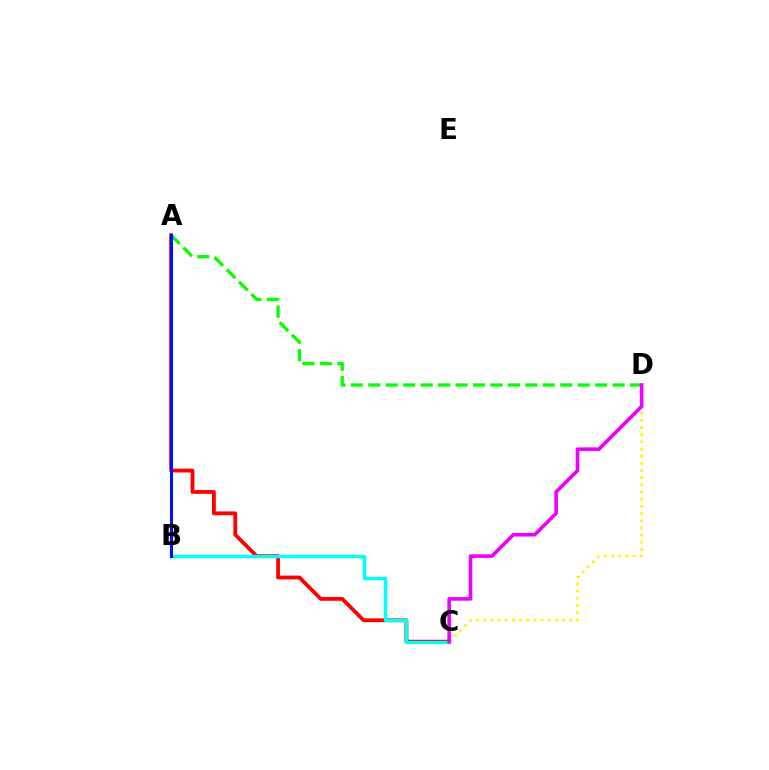{('A', 'C'): [{'color': '#ff0000', 'line_style': 'solid', 'thickness': 2.74}], ('C', 'D'): [{'color': '#fcf500', 'line_style': 'dotted', 'thickness': 1.95}, {'color': '#ee00ff', 'line_style': 'solid', 'thickness': 2.59}], ('A', 'D'): [{'color': '#08ff00', 'line_style': 'dashed', 'thickness': 2.37}], ('B', 'C'): [{'color': '#00fff6', 'line_style': 'solid', 'thickness': 2.48}], ('A', 'B'): [{'color': '#0010ff', 'line_style': 'solid', 'thickness': 2.21}]}